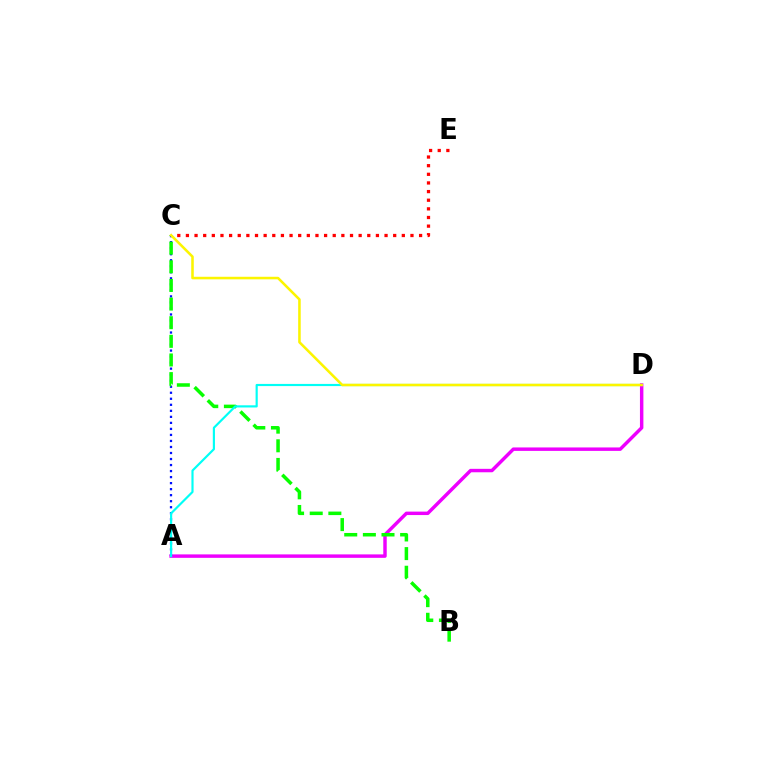{('A', 'D'): [{'color': '#ee00ff', 'line_style': 'solid', 'thickness': 2.48}, {'color': '#00fff6', 'line_style': 'solid', 'thickness': 1.56}], ('C', 'E'): [{'color': '#ff0000', 'line_style': 'dotted', 'thickness': 2.35}], ('A', 'C'): [{'color': '#0010ff', 'line_style': 'dotted', 'thickness': 1.64}], ('B', 'C'): [{'color': '#08ff00', 'line_style': 'dashed', 'thickness': 2.53}], ('C', 'D'): [{'color': '#fcf500', 'line_style': 'solid', 'thickness': 1.84}]}